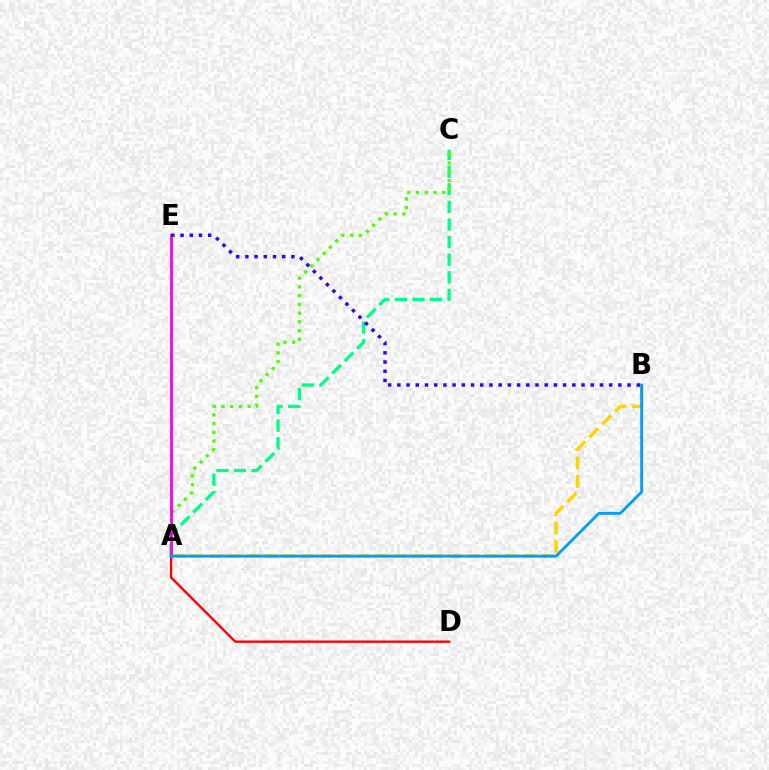{('A', 'C'): [{'color': '#00ff86', 'line_style': 'dashed', 'thickness': 2.39}, {'color': '#4fff00', 'line_style': 'dotted', 'thickness': 2.37}], ('A', 'B'): [{'color': '#ffd500', 'line_style': 'dashed', 'thickness': 2.51}, {'color': '#009eff', 'line_style': 'solid', 'thickness': 2.07}], ('A', 'E'): [{'color': '#ff00ed', 'line_style': 'solid', 'thickness': 2.02}], ('A', 'D'): [{'color': '#ff0000', 'line_style': 'solid', 'thickness': 1.69}], ('B', 'E'): [{'color': '#3700ff', 'line_style': 'dotted', 'thickness': 2.5}]}